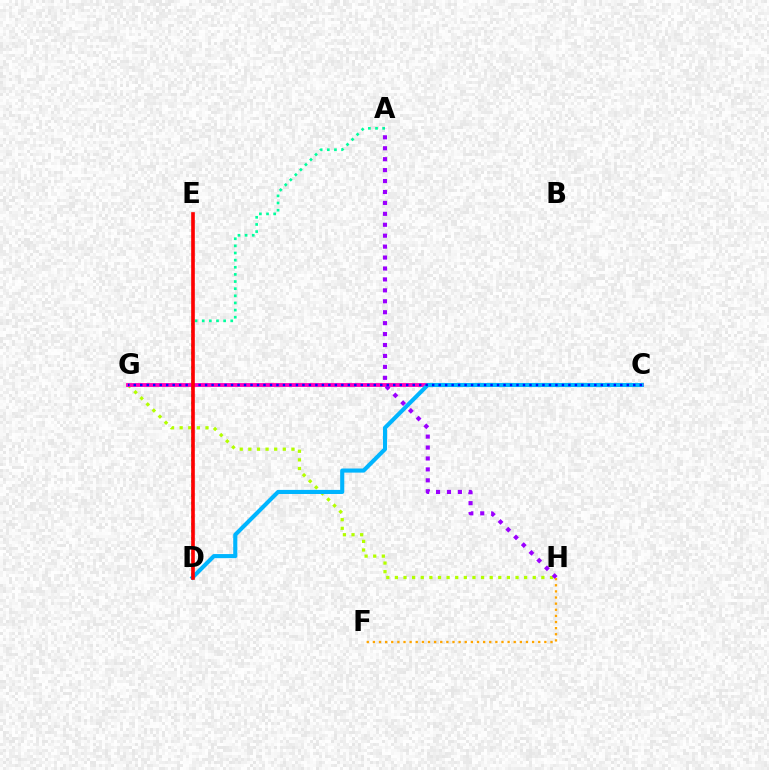{('G', 'H'): [{'color': '#b3ff00', 'line_style': 'dotted', 'thickness': 2.34}], ('A', 'D'): [{'color': '#00ff9d', 'line_style': 'dotted', 'thickness': 1.94}], ('C', 'G'): [{'color': '#ff00bd', 'line_style': 'solid', 'thickness': 2.76}, {'color': '#0010ff', 'line_style': 'dotted', 'thickness': 1.76}], ('D', 'E'): [{'color': '#08ff00', 'line_style': 'dotted', 'thickness': 1.5}, {'color': '#ff0000', 'line_style': 'solid', 'thickness': 2.62}], ('A', 'H'): [{'color': '#9b00ff', 'line_style': 'dotted', 'thickness': 2.97}], ('F', 'H'): [{'color': '#ffa500', 'line_style': 'dotted', 'thickness': 1.66}], ('C', 'D'): [{'color': '#00b5ff', 'line_style': 'solid', 'thickness': 2.95}]}